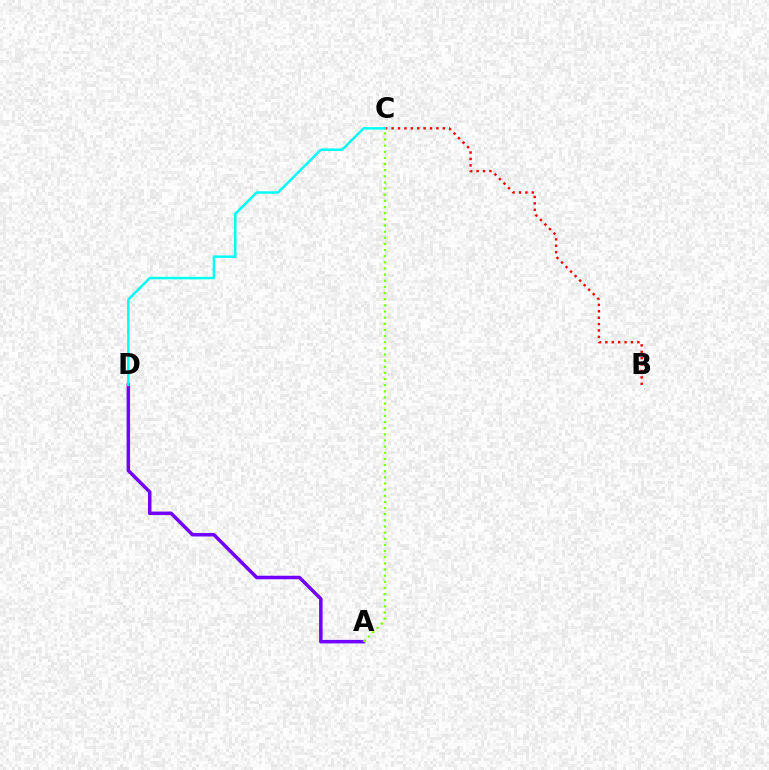{('B', 'C'): [{'color': '#ff0000', 'line_style': 'dotted', 'thickness': 1.74}], ('A', 'D'): [{'color': '#7200ff', 'line_style': 'solid', 'thickness': 2.52}], ('C', 'D'): [{'color': '#00fff6', 'line_style': 'solid', 'thickness': 1.78}], ('A', 'C'): [{'color': '#84ff00', 'line_style': 'dotted', 'thickness': 1.67}]}